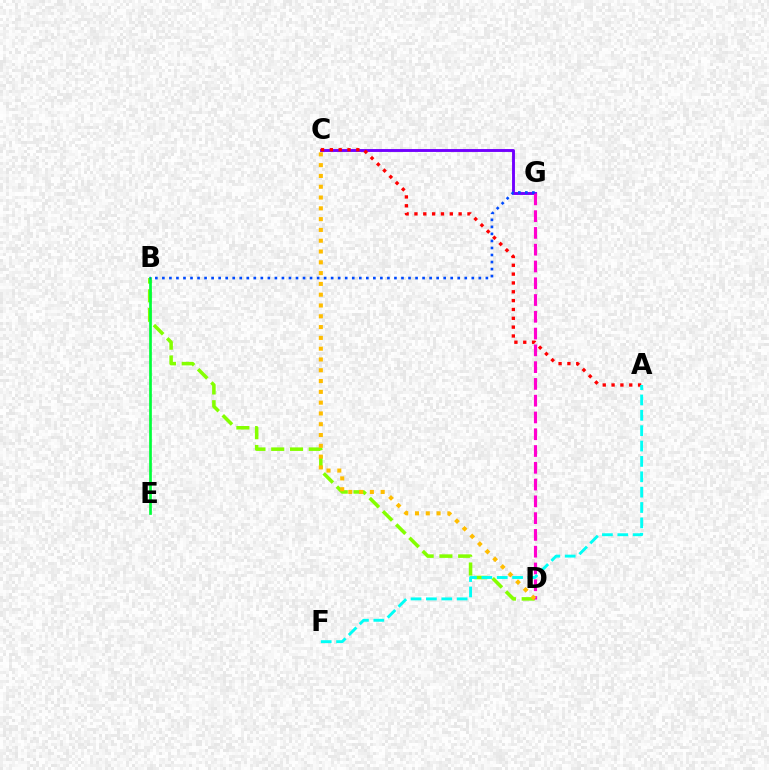{('B', 'D'): [{'color': '#84ff00', 'line_style': 'dashed', 'thickness': 2.55}], ('C', 'G'): [{'color': '#7200ff', 'line_style': 'solid', 'thickness': 2.08}], ('B', 'E'): [{'color': '#00ff39', 'line_style': 'solid', 'thickness': 1.94}], ('D', 'G'): [{'color': '#ff00cf', 'line_style': 'dashed', 'thickness': 2.28}], ('A', 'C'): [{'color': '#ff0000', 'line_style': 'dotted', 'thickness': 2.4}], ('A', 'F'): [{'color': '#00fff6', 'line_style': 'dashed', 'thickness': 2.09}], ('B', 'G'): [{'color': '#004bff', 'line_style': 'dotted', 'thickness': 1.91}], ('C', 'D'): [{'color': '#ffbd00', 'line_style': 'dotted', 'thickness': 2.93}]}